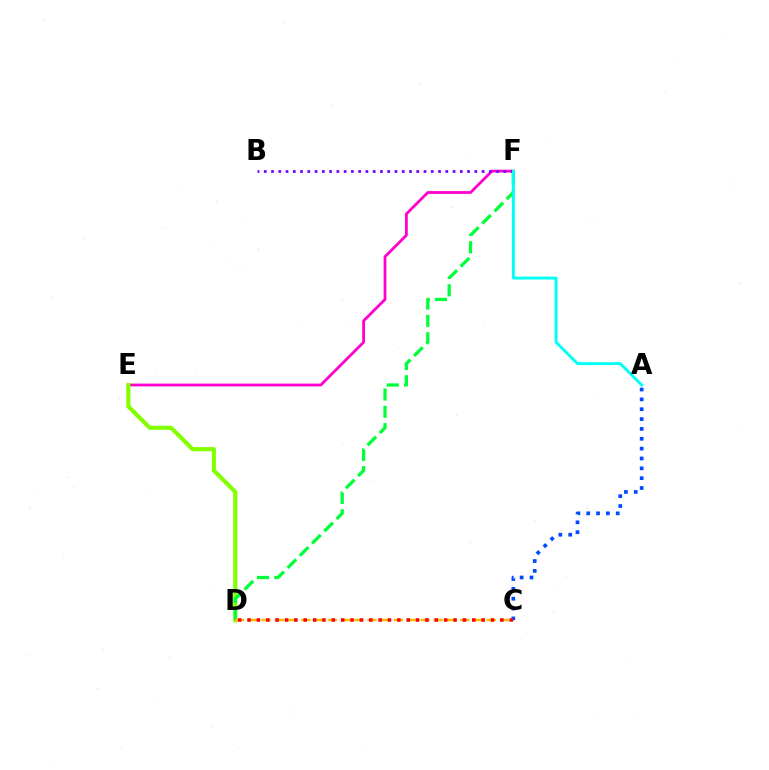{('E', 'F'): [{'color': '#ff00cf', 'line_style': 'solid', 'thickness': 2.01}], ('A', 'C'): [{'color': '#004bff', 'line_style': 'dotted', 'thickness': 2.68}], ('D', 'E'): [{'color': '#84ff00', 'line_style': 'solid', 'thickness': 2.97}], ('D', 'F'): [{'color': '#00ff39', 'line_style': 'dashed', 'thickness': 2.35}], ('C', 'D'): [{'color': '#ffbd00', 'line_style': 'dashed', 'thickness': 1.8}, {'color': '#ff0000', 'line_style': 'dotted', 'thickness': 2.54}], ('B', 'F'): [{'color': '#7200ff', 'line_style': 'dotted', 'thickness': 1.97}], ('A', 'F'): [{'color': '#00fff6', 'line_style': 'solid', 'thickness': 2.09}]}